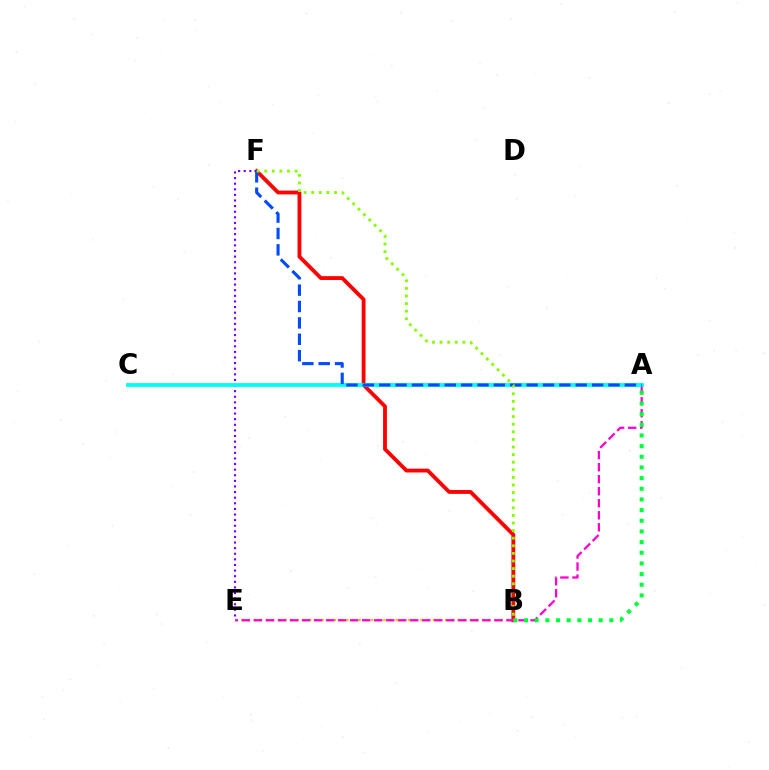{('B', 'F'): [{'color': '#ff0000', 'line_style': 'solid', 'thickness': 2.75}, {'color': '#84ff00', 'line_style': 'dotted', 'thickness': 2.06}], ('E', 'F'): [{'color': '#7200ff', 'line_style': 'dotted', 'thickness': 1.52}], ('B', 'E'): [{'color': '#ffbd00', 'line_style': 'dotted', 'thickness': 1.68}], ('A', 'E'): [{'color': '#ff00cf', 'line_style': 'dashed', 'thickness': 1.63}], ('A', 'B'): [{'color': '#00ff39', 'line_style': 'dotted', 'thickness': 2.9}], ('A', 'C'): [{'color': '#00fff6', 'line_style': 'solid', 'thickness': 2.74}], ('A', 'F'): [{'color': '#004bff', 'line_style': 'dashed', 'thickness': 2.22}]}